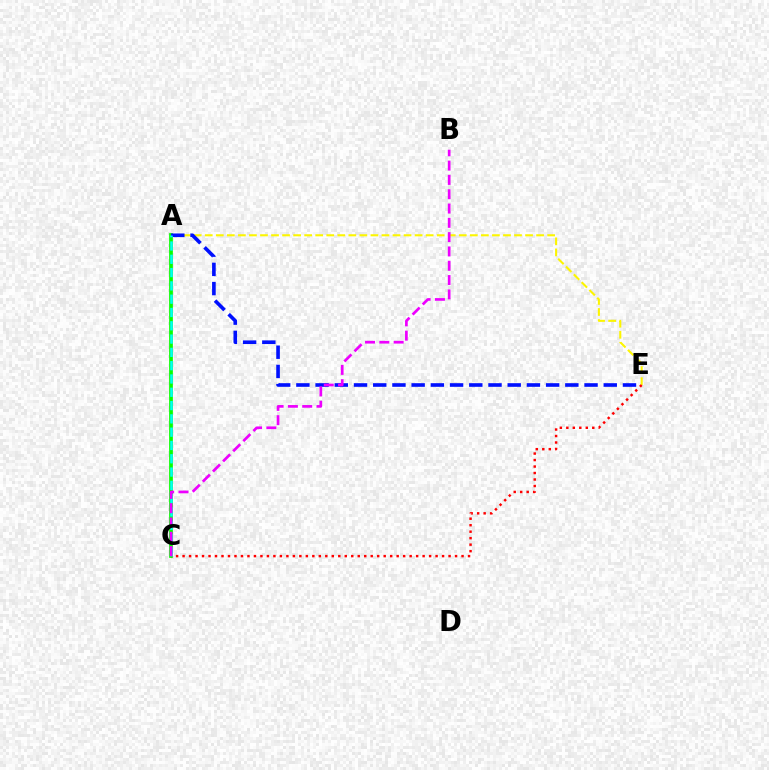{('A', 'E'): [{'color': '#fcf500', 'line_style': 'dashed', 'thickness': 1.5}, {'color': '#0010ff', 'line_style': 'dashed', 'thickness': 2.61}], ('A', 'C'): [{'color': '#08ff00', 'line_style': 'solid', 'thickness': 2.69}, {'color': '#00fff6', 'line_style': 'dashed', 'thickness': 1.81}], ('C', 'E'): [{'color': '#ff0000', 'line_style': 'dotted', 'thickness': 1.76}], ('B', 'C'): [{'color': '#ee00ff', 'line_style': 'dashed', 'thickness': 1.94}]}